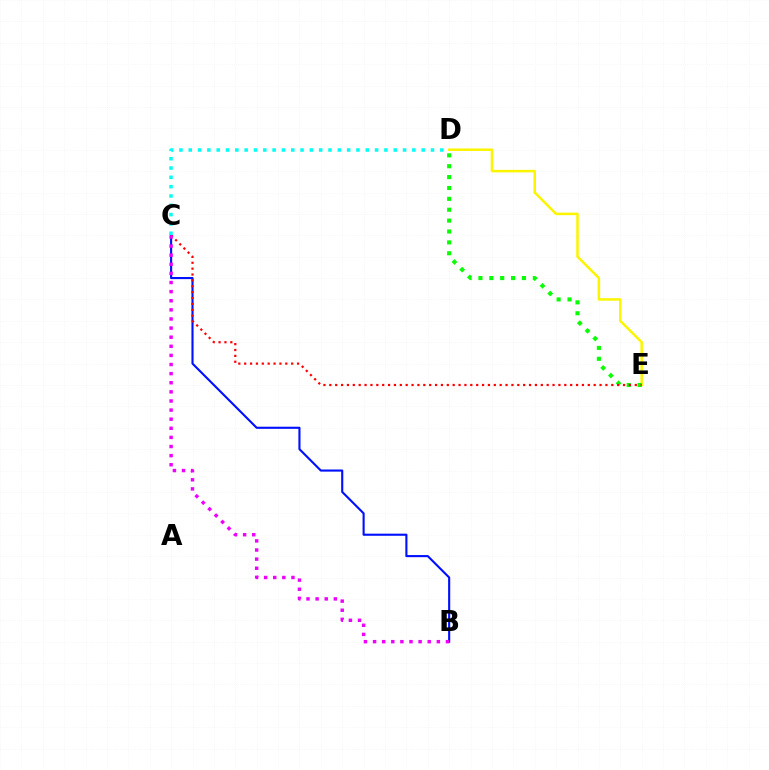{('D', 'E'): [{'color': '#fcf500', 'line_style': 'solid', 'thickness': 1.8}, {'color': '#08ff00', 'line_style': 'dotted', 'thickness': 2.96}], ('B', 'C'): [{'color': '#0010ff', 'line_style': 'solid', 'thickness': 1.52}, {'color': '#ee00ff', 'line_style': 'dotted', 'thickness': 2.48}], ('C', 'E'): [{'color': '#ff0000', 'line_style': 'dotted', 'thickness': 1.6}], ('C', 'D'): [{'color': '#00fff6', 'line_style': 'dotted', 'thickness': 2.53}]}